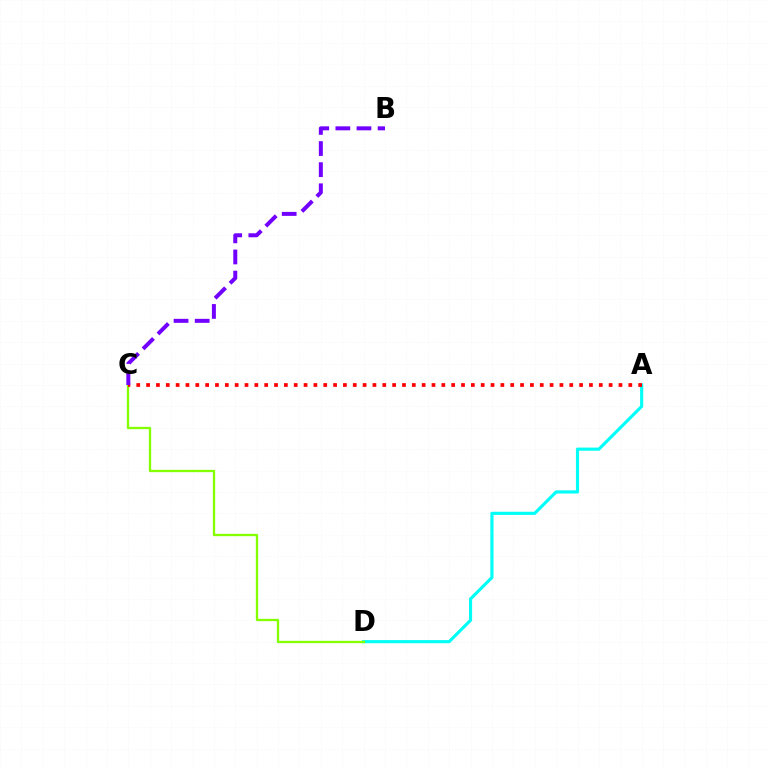{('A', 'D'): [{'color': '#00fff6', 'line_style': 'solid', 'thickness': 2.25}], ('C', 'D'): [{'color': '#84ff00', 'line_style': 'solid', 'thickness': 1.67}], ('A', 'C'): [{'color': '#ff0000', 'line_style': 'dotted', 'thickness': 2.67}], ('B', 'C'): [{'color': '#7200ff', 'line_style': 'dashed', 'thickness': 2.87}]}